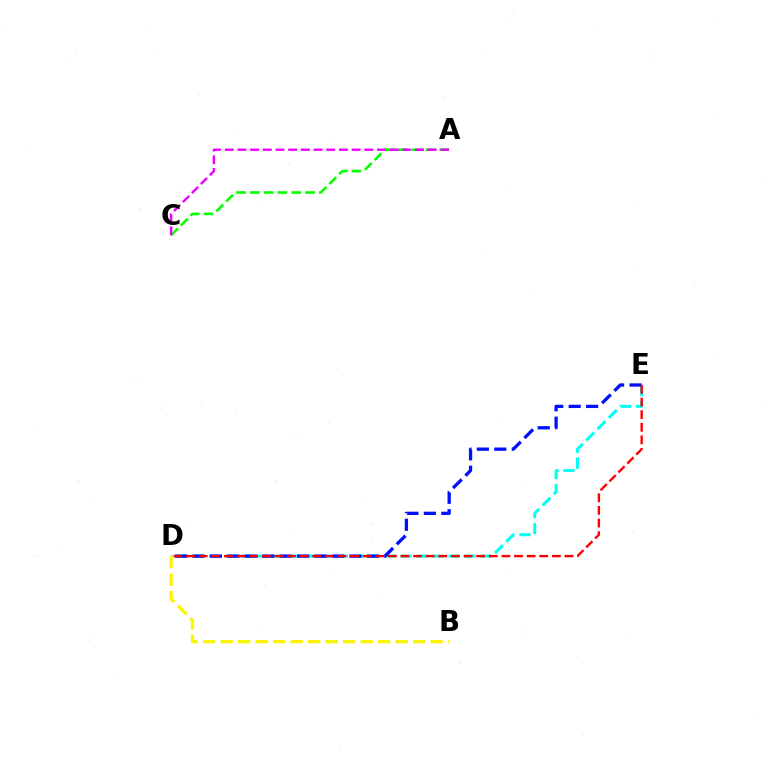{('A', 'C'): [{'color': '#08ff00', 'line_style': 'dashed', 'thickness': 1.88}, {'color': '#ee00ff', 'line_style': 'dashed', 'thickness': 1.72}], ('D', 'E'): [{'color': '#00fff6', 'line_style': 'dashed', 'thickness': 2.17}, {'color': '#0010ff', 'line_style': 'dashed', 'thickness': 2.37}, {'color': '#ff0000', 'line_style': 'dashed', 'thickness': 1.71}], ('B', 'D'): [{'color': '#fcf500', 'line_style': 'dashed', 'thickness': 2.38}]}